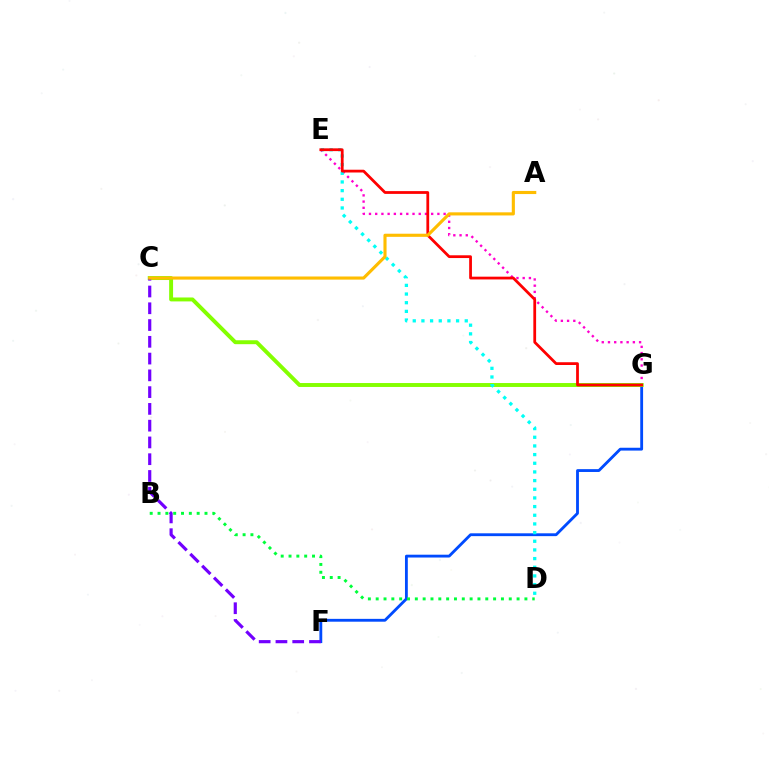{('F', 'G'): [{'color': '#004bff', 'line_style': 'solid', 'thickness': 2.04}], ('E', 'G'): [{'color': '#ff00cf', 'line_style': 'dotted', 'thickness': 1.69}, {'color': '#ff0000', 'line_style': 'solid', 'thickness': 1.99}], ('C', 'G'): [{'color': '#84ff00', 'line_style': 'solid', 'thickness': 2.83}], ('D', 'E'): [{'color': '#00fff6', 'line_style': 'dotted', 'thickness': 2.35}], ('C', 'F'): [{'color': '#7200ff', 'line_style': 'dashed', 'thickness': 2.28}], ('A', 'C'): [{'color': '#ffbd00', 'line_style': 'solid', 'thickness': 2.25}], ('B', 'D'): [{'color': '#00ff39', 'line_style': 'dotted', 'thickness': 2.13}]}